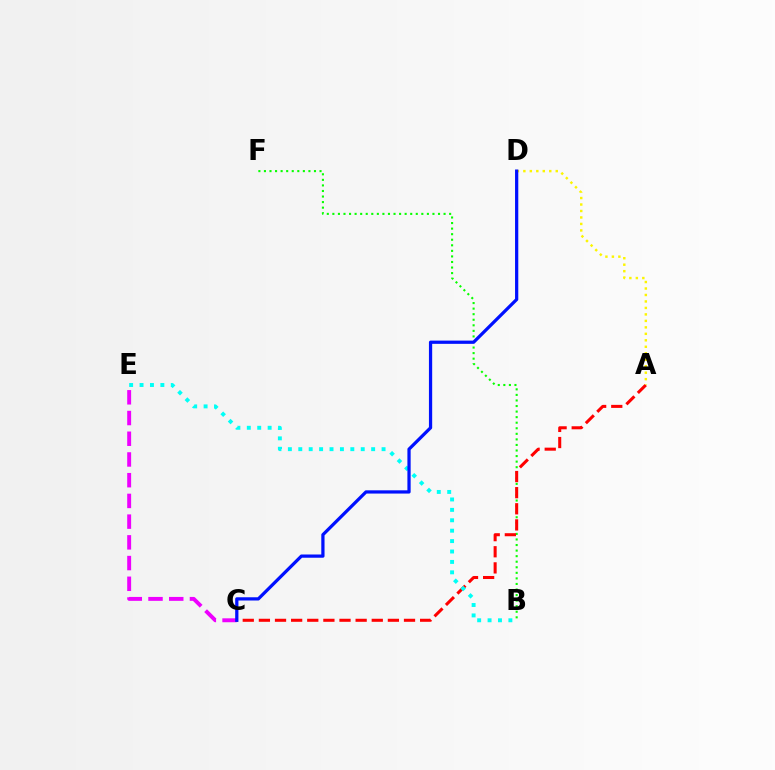{('B', 'F'): [{'color': '#08ff00', 'line_style': 'dotted', 'thickness': 1.51}], ('C', 'E'): [{'color': '#ee00ff', 'line_style': 'dashed', 'thickness': 2.81}], ('A', 'C'): [{'color': '#ff0000', 'line_style': 'dashed', 'thickness': 2.19}], ('A', 'D'): [{'color': '#fcf500', 'line_style': 'dotted', 'thickness': 1.76}], ('B', 'E'): [{'color': '#00fff6', 'line_style': 'dotted', 'thickness': 2.83}], ('C', 'D'): [{'color': '#0010ff', 'line_style': 'solid', 'thickness': 2.33}]}